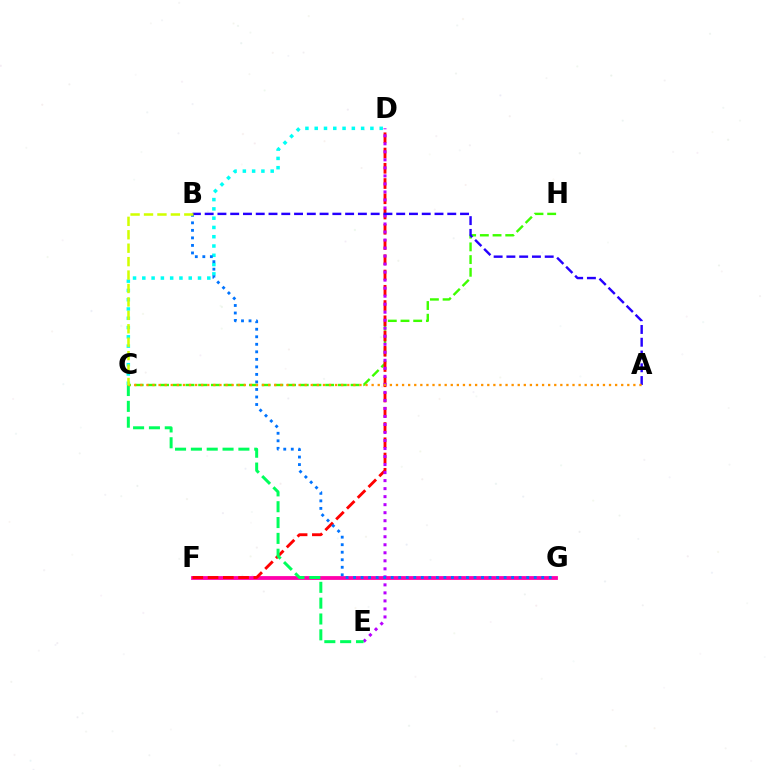{('C', 'H'): [{'color': '#3dff00', 'line_style': 'dashed', 'thickness': 1.73}], ('F', 'G'): [{'color': '#ff00ac', 'line_style': 'solid', 'thickness': 2.74}], ('C', 'D'): [{'color': '#00fff6', 'line_style': 'dotted', 'thickness': 2.52}], ('D', 'F'): [{'color': '#ff0000', 'line_style': 'dashed', 'thickness': 2.07}], ('D', 'E'): [{'color': '#b900ff', 'line_style': 'dotted', 'thickness': 2.18}], ('C', 'E'): [{'color': '#00ff5c', 'line_style': 'dashed', 'thickness': 2.15}], ('B', 'G'): [{'color': '#0074ff', 'line_style': 'dotted', 'thickness': 2.04}], ('A', 'B'): [{'color': '#2500ff', 'line_style': 'dashed', 'thickness': 1.73}], ('A', 'C'): [{'color': '#ff9400', 'line_style': 'dotted', 'thickness': 1.65}], ('B', 'C'): [{'color': '#d1ff00', 'line_style': 'dashed', 'thickness': 1.82}]}